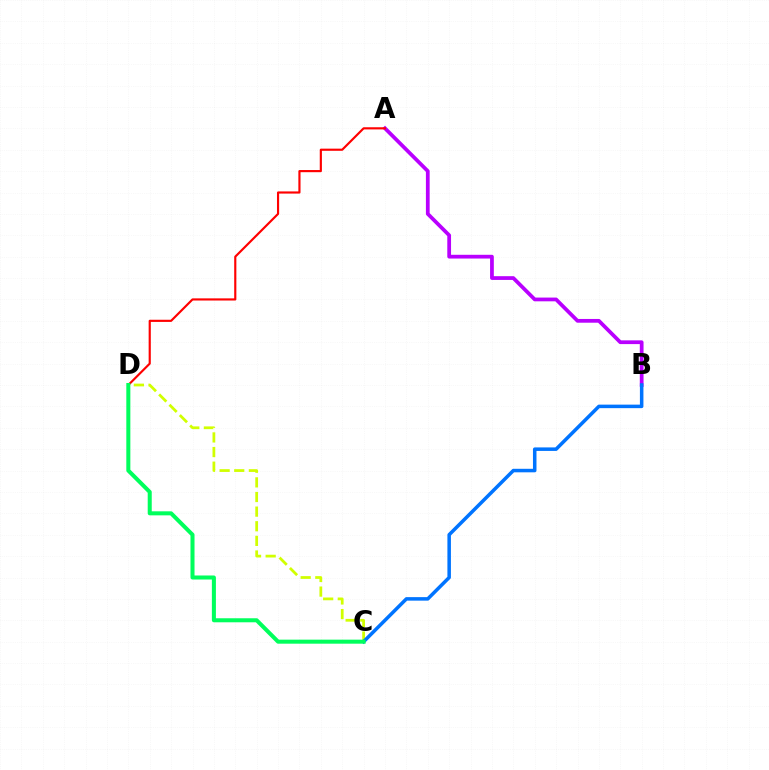{('C', 'D'): [{'color': '#d1ff00', 'line_style': 'dashed', 'thickness': 1.99}, {'color': '#00ff5c', 'line_style': 'solid', 'thickness': 2.9}], ('A', 'B'): [{'color': '#b900ff', 'line_style': 'solid', 'thickness': 2.7}], ('B', 'C'): [{'color': '#0074ff', 'line_style': 'solid', 'thickness': 2.53}], ('A', 'D'): [{'color': '#ff0000', 'line_style': 'solid', 'thickness': 1.55}]}